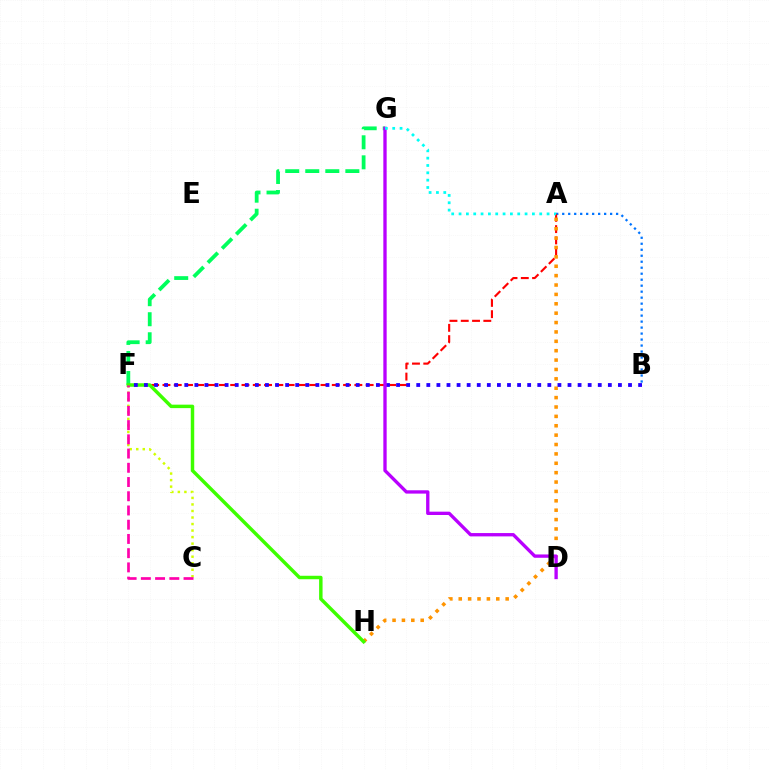{('F', 'G'): [{'color': '#00ff5c', 'line_style': 'dashed', 'thickness': 2.72}], ('A', 'B'): [{'color': '#0074ff', 'line_style': 'dotted', 'thickness': 1.63}], ('C', 'F'): [{'color': '#d1ff00', 'line_style': 'dotted', 'thickness': 1.77}, {'color': '#ff00ac', 'line_style': 'dashed', 'thickness': 1.93}], ('A', 'F'): [{'color': '#ff0000', 'line_style': 'dashed', 'thickness': 1.53}], ('A', 'H'): [{'color': '#ff9400', 'line_style': 'dotted', 'thickness': 2.55}], ('F', 'H'): [{'color': '#3dff00', 'line_style': 'solid', 'thickness': 2.49}], ('B', 'F'): [{'color': '#2500ff', 'line_style': 'dotted', 'thickness': 2.74}], ('D', 'G'): [{'color': '#b900ff', 'line_style': 'solid', 'thickness': 2.4}], ('A', 'G'): [{'color': '#00fff6', 'line_style': 'dotted', 'thickness': 1.99}]}